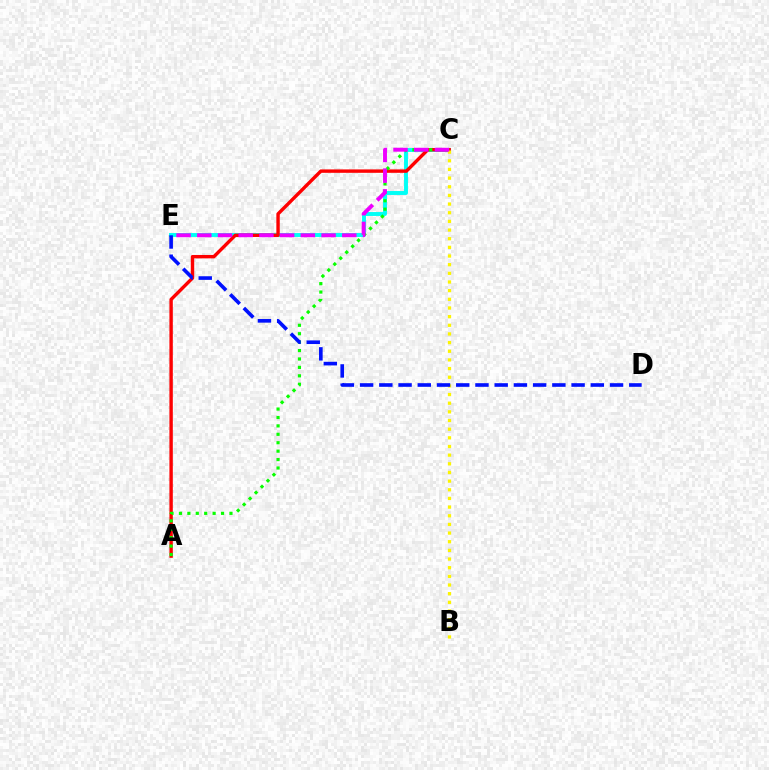{('C', 'E'): [{'color': '#00fff6', 'line_style': 'solid', 'thickness': 2.82}, {'color': '#ee00ff', 'line_style': 'dashed', 'thickness': 2.81}], ('A', 'C'): [{'color': '#ff0000', 'line_style': 'solid', 'thickness': 2.45}, {'color': '#08ff00', 'line_style': 'dotted', 'thickness': 2.29}], ('B', 'C'): [{'color': '#fcf500', 'line_style': 'dotted', 'thickness': 2.35}], ('D', 'E'): [{'color': '#0010ff', 'line_style': 'dashed', 'thickness': 2.61}]}